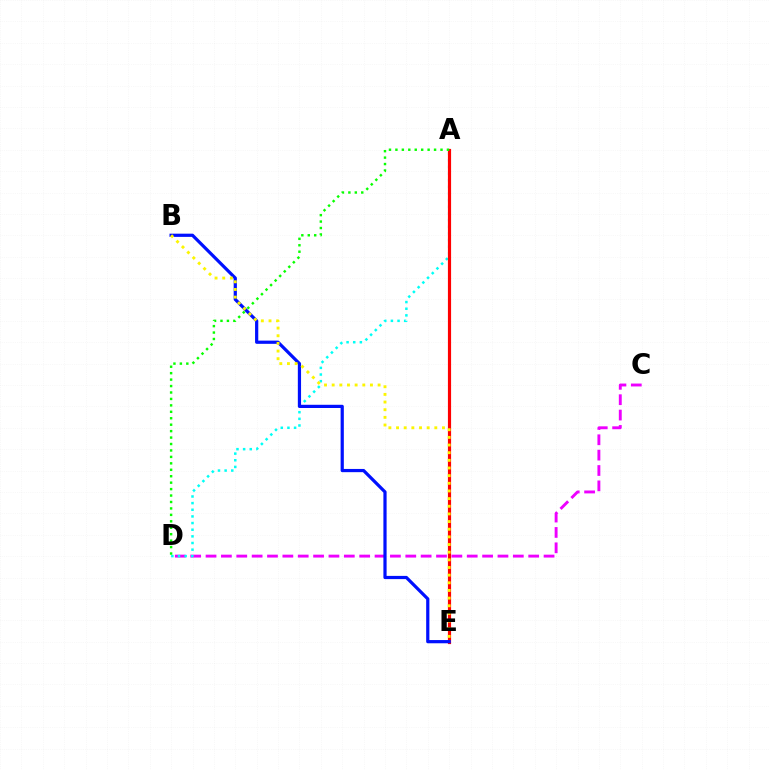{('C', 'D'): [{'color': '#ee00ff', 'line_style': 'dashed', 'thickness': 2.09}], ('A', 'D'): [{'color': '#00fff6', 'line_style': 'dotted', 'thickness': 1.81}, {'color': '#08ff00', 'line_style': 'dotted', 'thickness': 1.75}], ('A', 'E'): [{'color': '#ff0000', 'line_style': 'solid', 'thickness': 2.28}], ('B', 'E'): [{'color': '#0010ff', 'line_style': 'solid', 'thickness': 2.31}, {'color': '#fcf500', 'line_style': 'dotted', 'thickness': 2.08}]}